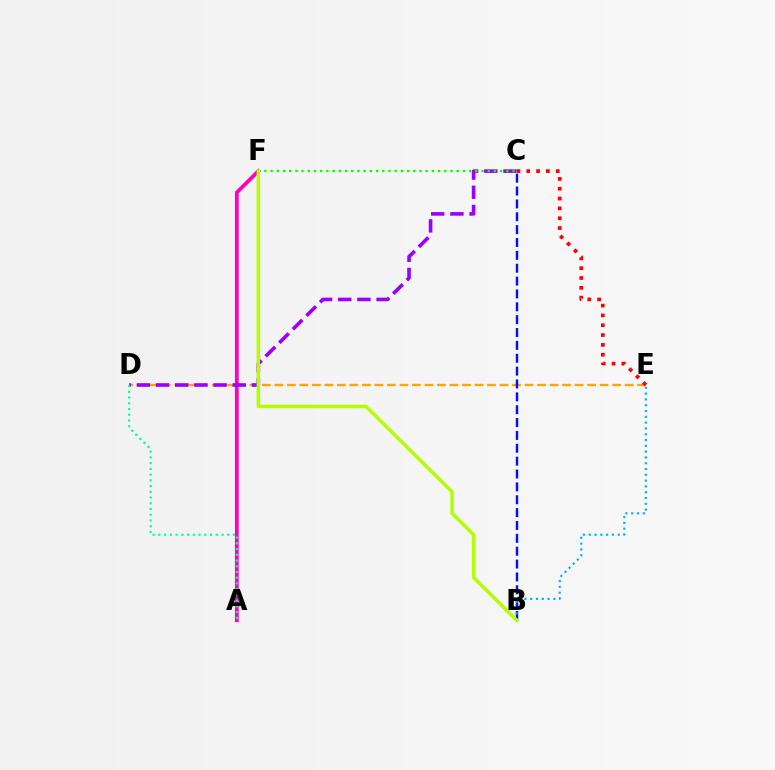{('D', 'E'): [{'color': '#ffa500', 'line_style': 'dashed', 'thickness': 1.7}], ('A', 'F'): [{'color': '#ff00bd', 'line_style': 'solid', 'thickness': 2.73}], ('C', 'D'): [{'color': '#9b00ff', 'line_style': 'dashed', 'thickness': 2.6}], ('B', 'C'): [{'color': '#0010ff', 'line_style': 'dashed', 'thickness': 1.75}], ('C', 'F'): [{'color': '#08ff00', 'line_style': 'dotted', 'thickness': 1.69}], ('C', 'E'): [{'color': '#ff0000', 'line_style': 'dotted', 'thickness': 2.67}], ('B', 'E'): [{'color': '#00b5ff', 'line_style': 'dotted', 'thickness': 1.58}], ('A', 'D'): [{'color': '#00ff9d', 'line_style': 'dotted', 'thickness': 1.56}], ('B', 'F'): [{'color': '#b3ff00', 'line_style': 'solid', 'thickness': 2.51}]}